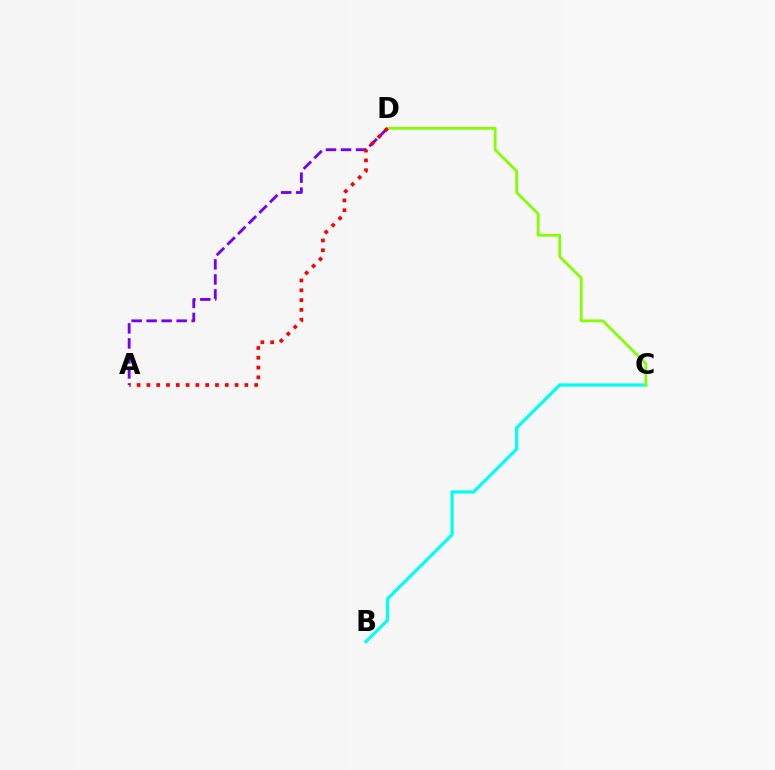{('B', 'C'): [{'color': '#00fff6', 'line_style': 'solid', 'thickness': 2.31}], ('C', 'D'): [{'color': '#84ff00', 'line_style': 'solid', 'thickness': 2.0}], ('A', 'D'): [{'color': '#7200ff', 'line_style': 'dashed', 'thickness': 2.04}, {'color': '#ff0000', 'line_style': 'dotted', 'thickness': 2.66}]}